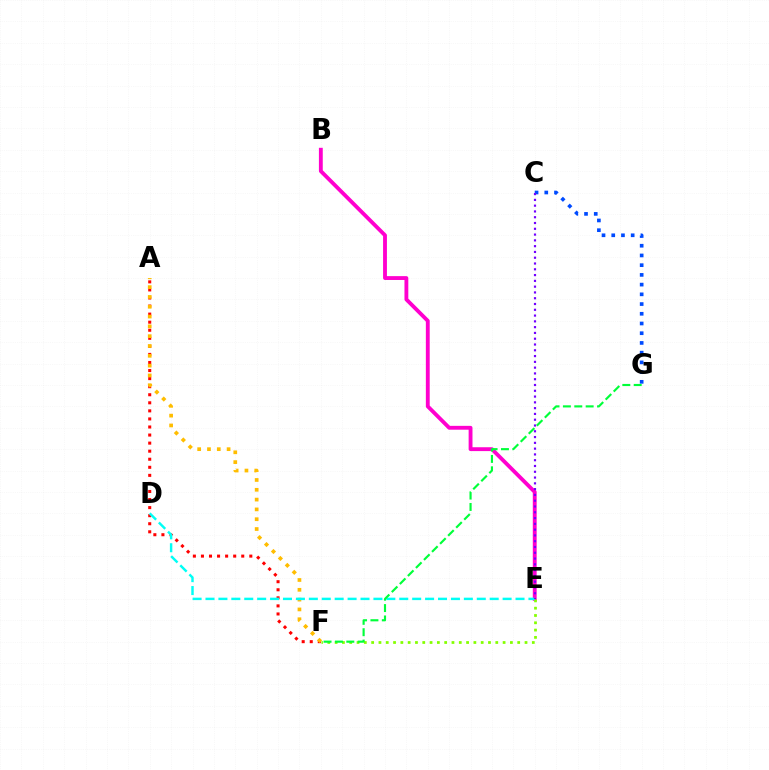{('A', 'F'): [{'color': '#ff0000', 'line_style': 'dotted', 'thickness': 2.19}, {'color': '#ffbd00', 'line_style': 'dotted', 'thickness': 2.67}], ('C', 'G'): [{'color': '#004bff', 'line_style': 'dotted', 'thickness': 2.64}], ('B', 'E'): [{'color': '#ff00cf', 'line_style': 'solid', 'thickness': 2.77}], ('E', 'F'): [{'color': '#84ff00', 'line_style': 'dotted', 'thickness': 1.98}], ('D', 'E'): [{'color': '#00fff6', 'line_style': 'dashed', 'thickness': 1.75}], ('F', 'G'): [{'color': '#00ff39', 'line_style': 'dashed', 'thickness': 1.55}], ('C', 'E'): [{'color': '#7200ff', 'line_style': 'dotted', 'thickness': 1.57}]}